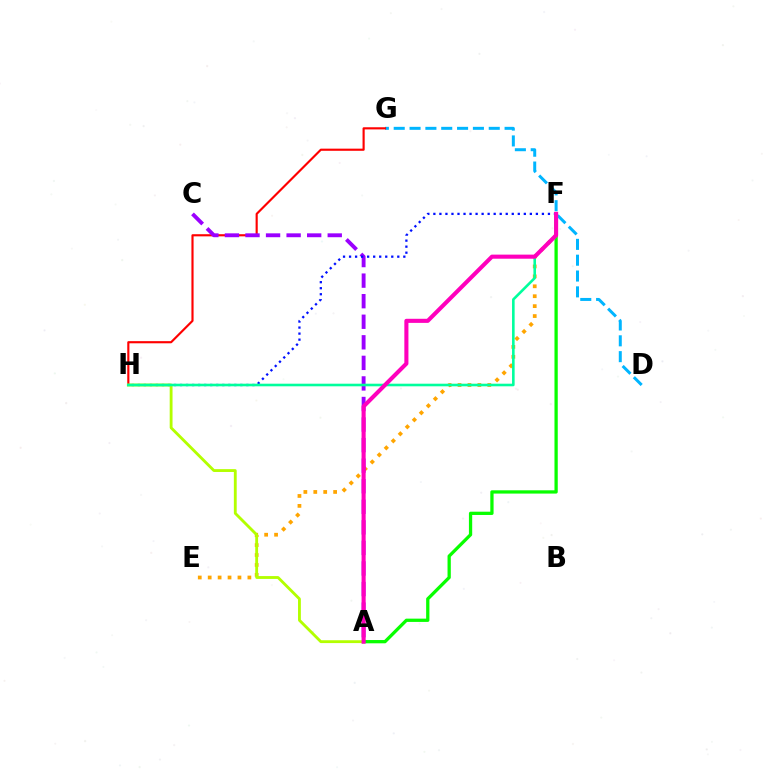{('D', 'G'): [{'color': '#00b5ff', 'line_style': 'dashed', 'thickness': 2.15}], ('E', 'F'): [{'color': '#ffa500', 'line_style': 'dotted', 'thickness': 2.7}], ('G', 'H'): [{'color': '#ff0000', 'line_style': 'solid', 'thickness': 1.55}], ('A', 'C'): [{'color': '#9b00ff', 'line_style': 'dashed', 'thickness': 2.79}], ('A', 'F'): [{'color': '#08ff00', 'line_style': 'solid', 'thickness': 2.36}, {'color': '#ff00bd', 'line_style': 'solid', 'thickness': 2.94}], ('F', 'H'): [{'color': '#0010ff', 'line_style': 'dotted', 'thickness': 1.64}, {'color': '#00ff9d', 'line_style': 'solid', 'thickness': 1.87}], ('A', 'H'): [{'color': '#b3ff00', 'line_style': 'solid', 'thickness': 2.05}]}